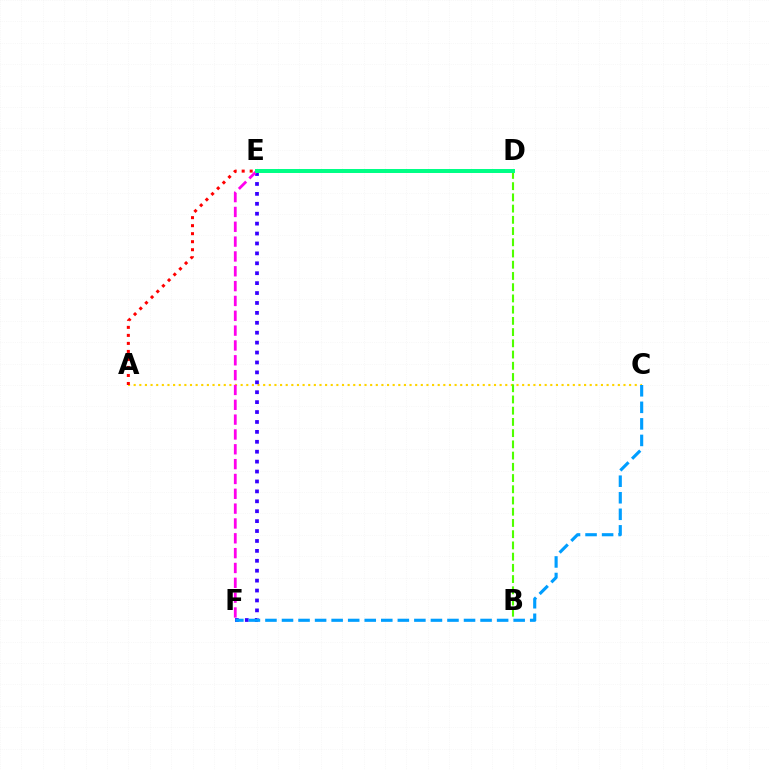{('A', 'C'): [{'color': '#ffd500', 'line_style': 'dotted', 'thickness': 1.53}], ('E', 'F'): [{'color': '#3700ff', 'line_style': 'dotted', 'thickness': 2.69}, {'color': '#ff00ed', 'line_style': 'dashed', 'thickness': 2.02}], ('A', 'E'): [{'color': '#ff0000', 'line_style': 'dotted', 'thickness': 2.18}], ('B', 'D'): [{'color': '#4fff00', 'line_style': 'dashed', 'thickness': 1.53}], ('C', 'F'): [{'color': '#009eff', 'line_style': 'dashed', 'thickness': 2.25}], ('D', 'E'): [{'color': '#00ff86', 'line_style': 'solid', 'thickness': 2.86}]}